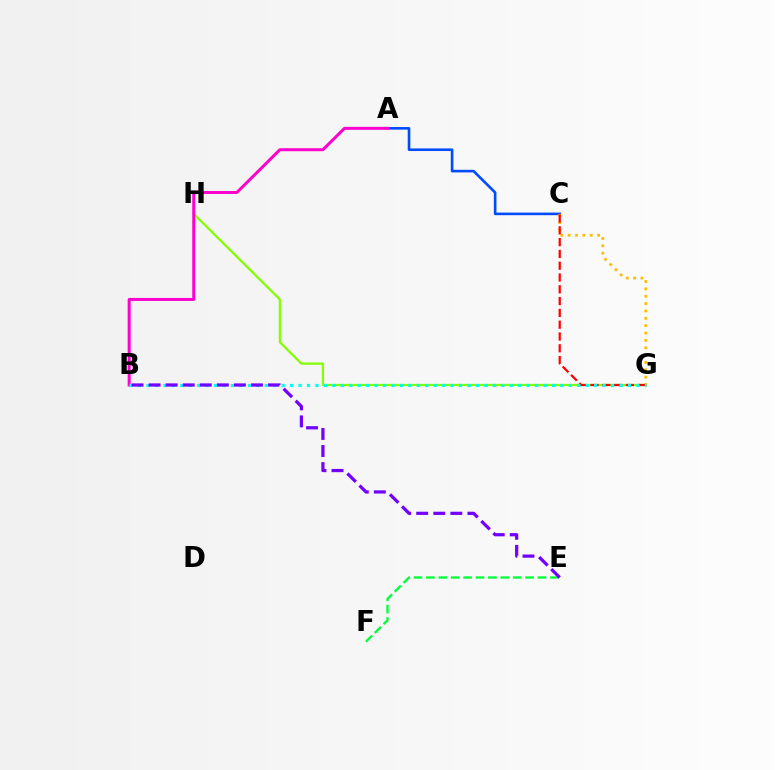{('E', 'F'): [{'color': '#00ff39', 'line_style': 'dashed', 'thickness': 1.68}], ('A', 'C'): [{'color': '#004bff', 'line_style': 'solid', 'thickness': 1.88}], ('G', 'H'): [{'color': '#84ff00', 'line_style': 'solid', 'thickness': 1.62}], ('C', 'G'): [{'color': '#ffbd00', 'line_style': 'dotted', 'thickness': 2.0}, {'color': '#ff0000', 'line_style': 'dashed', 'thickness': 1.6}], ('A', 'B'): [{'color': '#ff00cf', 'line_style': 'solid', 'thickness': 2.16}], ('B', 'G'): [{'color': '#00fff6', 'line_style': 'dotted', 'thickness': 2.3}], ('B', 'E'): [{'color': '#7200ff', 'line_style': 'dashed', 'thickness': 2.32}]}